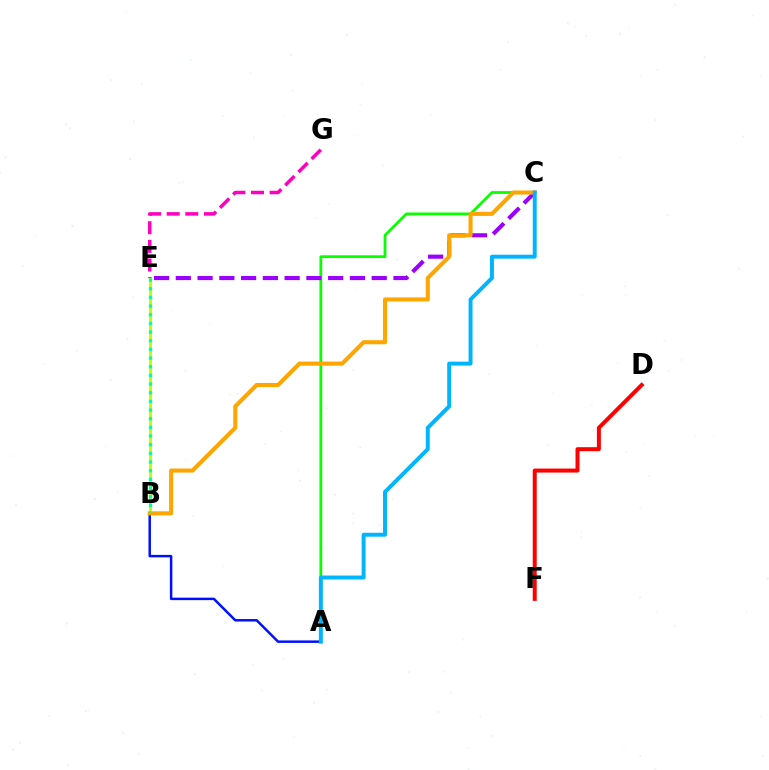{('B', 'E'): [{'color': '#b3ff00', 'line_style': 'solid', 'thickness': 2.02}, {'color': '#00ff9d', 'line_style': 'dotted', 'thickness': 2.35}], ('A', 'C'): [{'color': '#08ff00', 'line_style': 'solid', 'thickness': 2.0}, {'color': '#00b5ff', 'line_style': 'solid', 'thickness': 2.83}], ('E', 'G'): [{'color': '#ff00bd', 'line_style': 'dashed', 'thickness': 2.53}], ('C', 'E'): [{'color': '#9b00ff', 'line_style': 'dashed', 'thickness': 2.96}], ('A', 'B'): [{'color': '#0010ff', 'line_style': 'solid', 'thickness': 1.79}], ('B', 'C'): [{'color': '#ffa500', 'line_style': 'solid', 'thickness': 2.93}], ('D', 'F'): [{'color': '#ff0000', 'line_style': 'solid', 'thickness': 2.87}]}